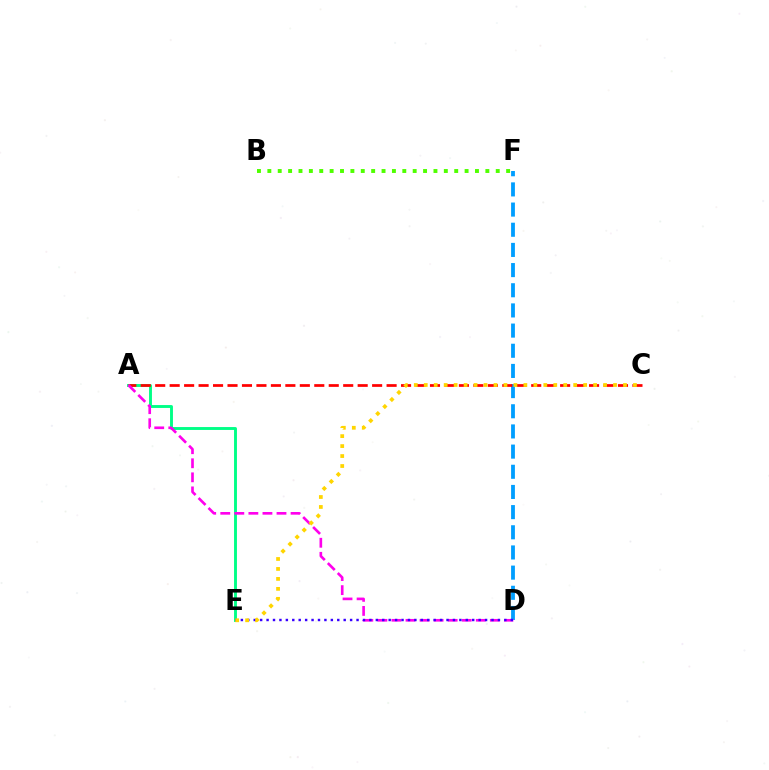{('D', 'F'): [{'color': '#009eff', 'line_style': 'dashed', 'thickness': 2.74}], ('A', 'E'): [{'color': '#00ff86', 'line_style': 'solid', 'thickness': 2.09}], ('B', 'F'): [{'color': '#4fff00', 'line_style': 'dotted', 'thickness': 2.82}], ('A', 'C'): [{'color': '#ff0000', 'line_style': 'dashed', 'thickness': 1.96}], ('A', 'D'): [{'color': '#ff00ed', 'line_style': 'dashed', 'thickness': 1.91}], ('D', 'E'): [{'color': '#3700ff', 'line_style': 'dotted', 'thickness': 1.75}], ('C', 'E'): [{'color': '#ffd500', 'line_style': 'dotted', 'thickness': 2.71}]}